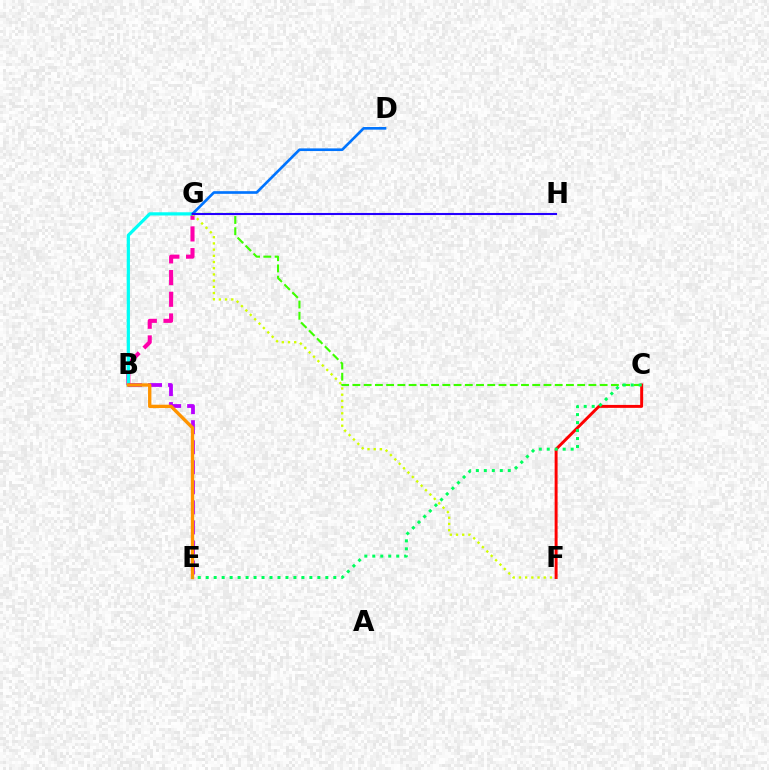{('B', 'G'): [{'color': '#ff00ac', 'line_style': 'dashed', 'thickness': 2.95}, {'color': '#00fff6', 'line_style': 'solid', 'thickness': 2.32}], ('C', 'F'): [{'color': '#ff0000', 'line_style': 'solid', 'thickness': 2.13}], ('C', 'G'): [{'color': '#3dff00', 'line_style': 'dashed', 'thickness': 1.53}], ('D', 'G'): [{'color': '#0074ff', 'line_style': 'solid', 'thickness': 1.91}], ('F', 'G'): [{'color': '#d1ff00', 'line_style': 'dotted', 'thickness': 1.69}], ('B', 'E'): [{'color': '#b900ff', 'line_style': 'dashed', 'thickness': 2.72}, {'color': '#ff9400', 'line_style': 'solid', 'thickness': 2.41}], ('G', 'H'): [{'color': '#2500ff', 'line_style': 'solid', 'thickness': 1.5}], ('C', 'E'): [{'color': '#00ff5c', 'line_style': 'dotted', 'thickness': 2.17}]}